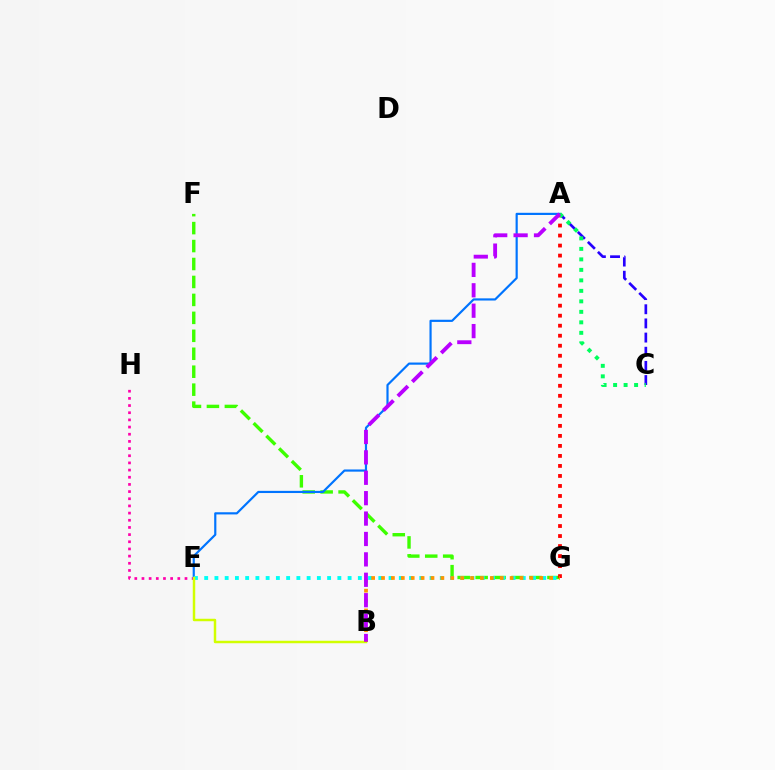{('F', 'G'): [{'color': '#3dff00', 'line_style': 'dashed', 'thickness': 2.44}], ('A', 'G'): [{'color': '#ff0000', 'line_style': 'dotted', 'thickness': 2.72}], ('A', 'C'): [{'color': '#2500ff', 'line_style': 'dashed', 'thickness': 1.92}, {'color': '#00ff5c', 'line_style': 'dotted', 'thickness': 2.85}], ('E', 'H'): [{'color': '#ff00ac', 'line_style': 'dotted', 'thickness': 1.95}], ('A', 'E'): [{'color': '#0074ff', 'line_style': 'solid', 'thickness': 1.57}], ('E', 'G'): [{'color': '#00fff6', 'line_style': 'dotted', 'thickness': 2.78}], ('B', 'E'): [{'color': '#d1ff00', 'line_style': 'solid', 'thickness': 1.78}], ('B', 'G'): [{'color': '#ff9400', 'line_style': 'dotted', 'thickness': 2.69}], ('A', 'B'): [{'color': '#b900ff', 'line_style': 'dashed', 'thickness': 2.77}]}